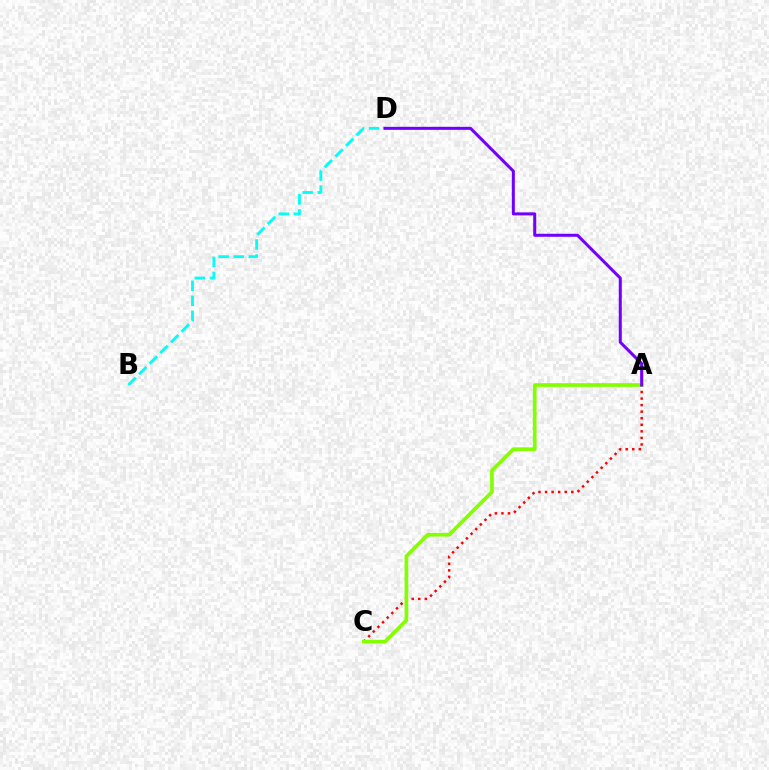{('A', 'C'): [{'color': '#ff0000', 'line_style': 'dotted', 'thickness': 1.78}, {'color': '#84ff00', 'line_style': 'solid', 'thickness': 2.66}], ('B', 'D'): [{'color': '#00fff6', 'line_style': 'dashed', 'thickness': 2.05}], ('A', 'D'): [{'color': '#7200ff', 'line_style': 'solid', 'thickness': 2.17}]}